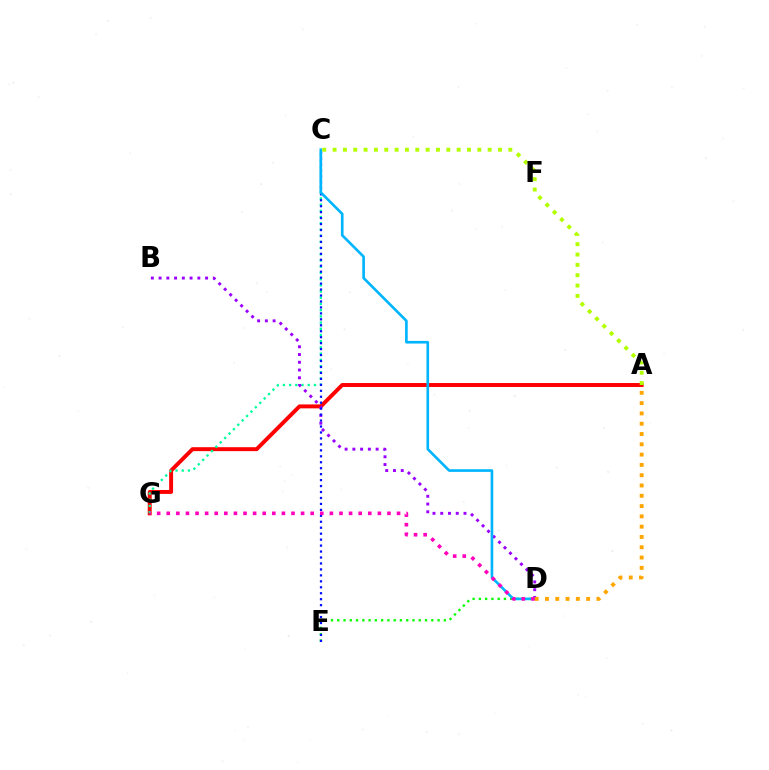{('A', 'G'): [{'color': '#ff0000', 'line_style': 'solid', 'thickness': 2.83}], ('C', 'G'): [{'color': '#00ff9d', 'line_style': 'dotted', 'thickness': 1.69}], ('D', 'E'): [{'color': '#08ff00', 'line_style': 'dotted', 'thickness': 1.7}], ('B', 'D'): [{'color': '#9b00ff', 'line_style': 'dotted', 'thickness': 2.11}], ('C', 'E'): [{'color': '#0010ff', 'line_style': 'dotted', 'thickness': 1.62}], ('C', 'D'): [{'color': '#00b5ff', 'line_style': 'solid', 'thickness': 1.91}], ('A', 'C'): [{'color': '#b3ff00', 'line_style': 'dotted', 'thickness': 2.81}], ('A', 'D'): [{'color': '#ffa500', 'line_style': 'dotted', 'thickness': 2.8}], ('D', 'G'): [{'color': '#ff00bd', 'line_style': 'dotted', 'thickness': 2.61}]}